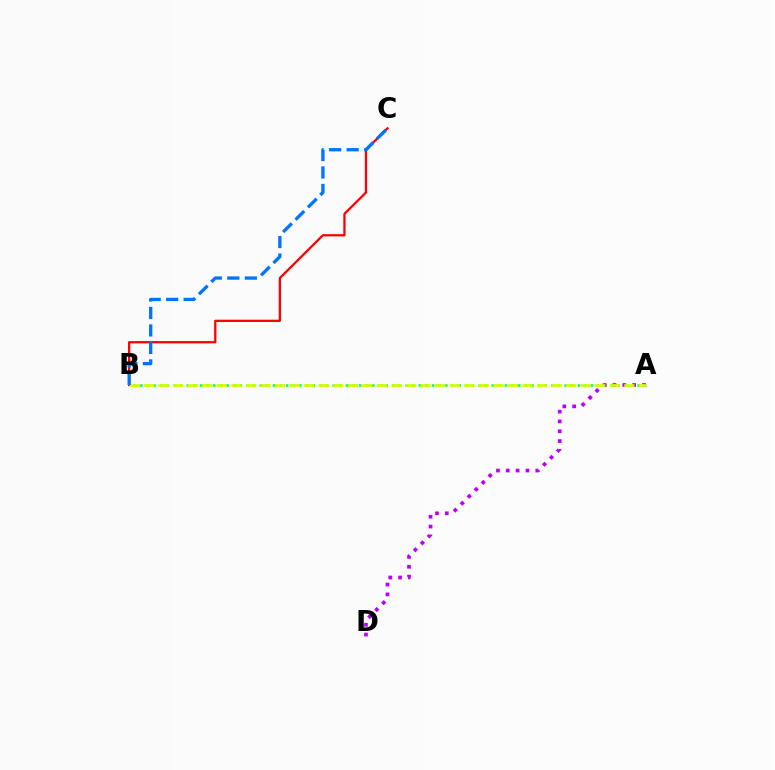{('A', 'B'): [{'color': '#00ff5c', 'line_style': 'dotted', 'thickness': 1.8}, {'color': '#d1ff00', 'line_style': 'dashed', 'thickness': 1.98}], ('A', 'D'): [{'color': '#b900ff', 'line_style': 'dotted', 'thickness': 2.67}], ('B', 'C'): [{'color': '#ff0000', 'line_style': 'solid', 'thickness': 1.64}, {'color': '#0074ff', 'line_style': 'dashed', 'thickness': 2.38}]}